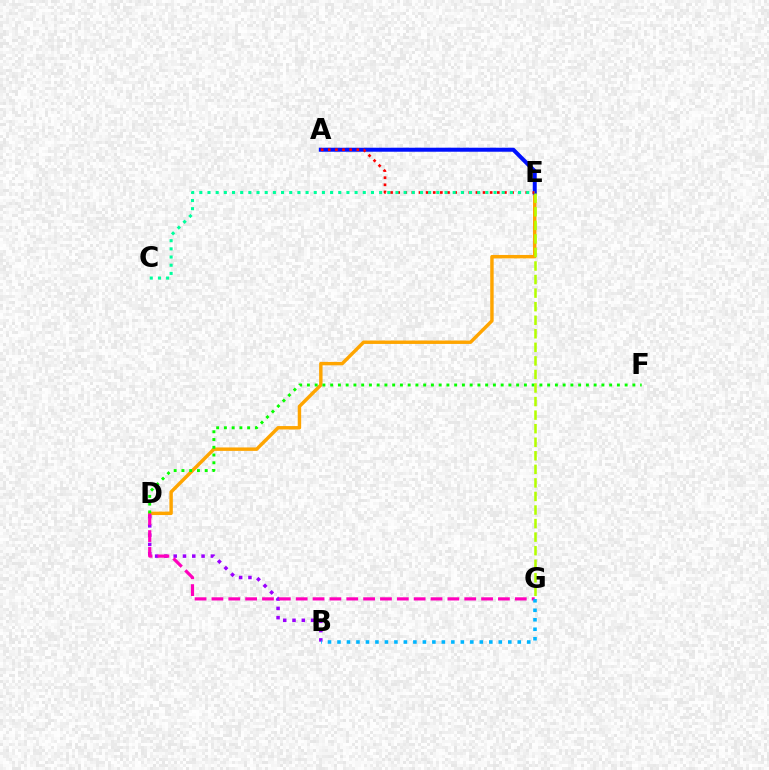{('B', 'D'): [{'color': '#9b00ff', 'line_style': 'dotted', 'thickness': 2.52}], ('D', 'E'): [{'color': '#ffa500', 'line_style': 'solid', 'thickness': 2.47}], ('D', 'G'): [{'color': '#ff00bd', 'line_style': 'dashed', 'thickness': 2.29}], ('A', 'E'): [{'color': '#0010ff', 'line_style': 'solid', 'thickness': 2.89}, {'color': '#ff0000', 'line_style': 'dotted', 'thickness': 1.93}], ('D', 'F'): [{'color': '#08ff00', 'line_style': 'dotted', 'thickness': 2.11}], ('E', 'G'): [{'color': '#b3ff00', 'line_style': 'dashed', 'thickness': 1.84}], ('B', 'G'): [{'color': '#00b5ff', 'line_style': 'dotted', 'thickness': 2.58}], ('C', 'E'): [{'color': '#00ff9d', 'line_style': 'dotted', 'thickness': 2.22}]}